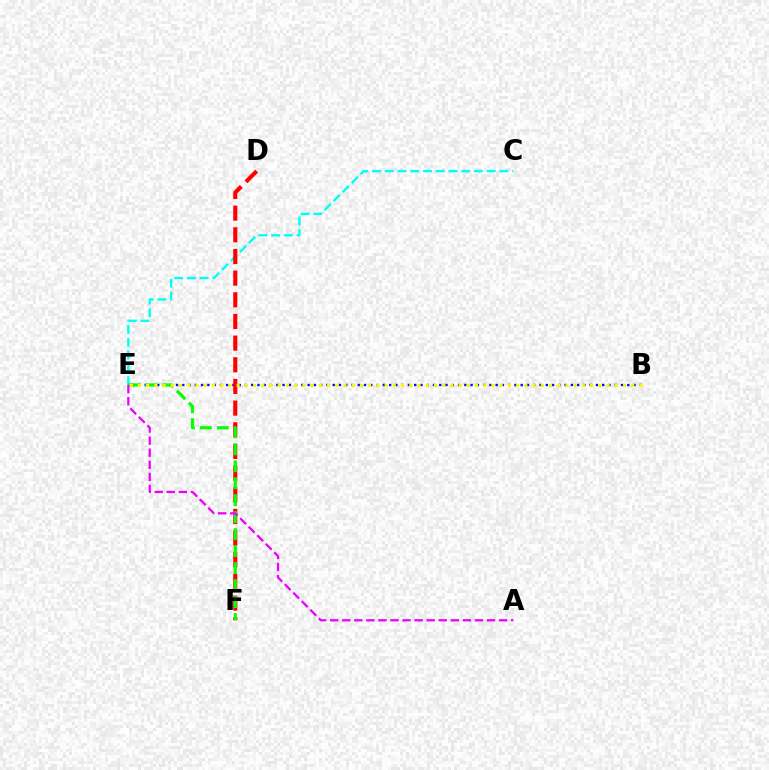{('C', 'E'): [{'color': '#00fff6', 'line_style': 'dashed', 'thickness': 1.73}], ('B', 'E'): [{'color': '#0010ff', 'line_style': 'dotted', 'thickness': 1.7}, {'color': '#fcf500', 'line_style': 'dotted', 'thickness': 2.23}], ('D', 'F'): [{'color': '#ff0000', 'line_style': 'dashed', 'thickness': 2.94}], ('E', 'F'): [{'color': '#08ff00', 'line_style': 'dashed', 'thickness': 2.31}], ('A', 'E'): [{'color': '#ee00ff', 'line_style': 'dashed', 'thickness': 1.64}]}